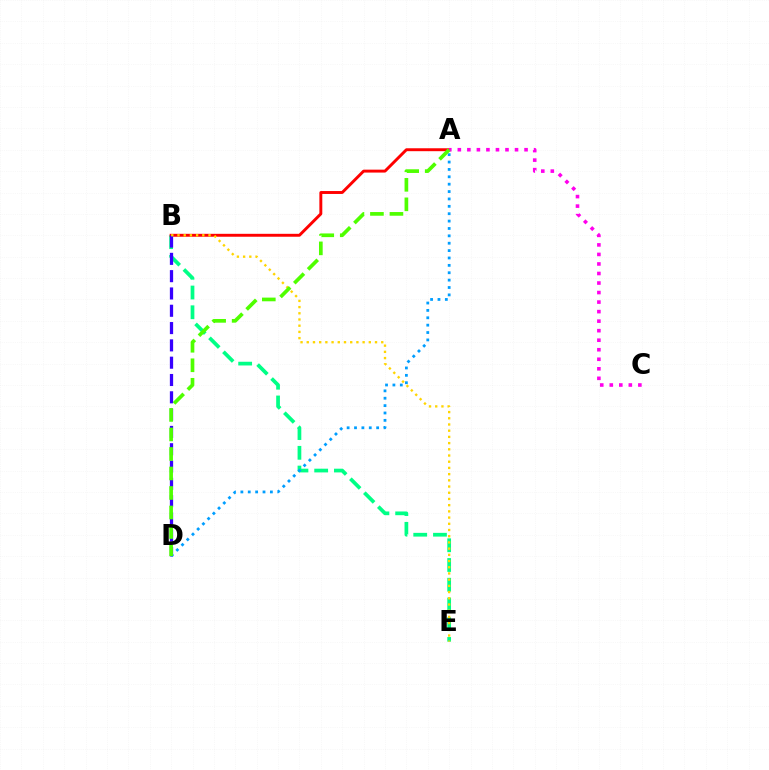{('B', 'E'): [{'color': '#00ff86', 'line_style': 'dashed', 'thickness': 2.68}, {'color': '#ffd500', 'line_style': 'dotted', 'thickness': 1.69}], ('A', 'B'): [{'color': '#ff0000', 'line_style': 'solid', 'thickness': 2.11}], ('A', 'C'): [{'color': '#ff00ed', 'line_style': 'dotted', 'thickness': 2.59}], ('B', 'D'): [{'color': '#3700ff', 'line_style': 'dashed', 'thickness': 2.35}], ('A', 'D'): [{'color': '#009eff', 'line_style': 'dotted', 'thickness': 2.01}, {'color': '#4fff00', 'line_style': 'dashed', 'thickness': 2.65}]}